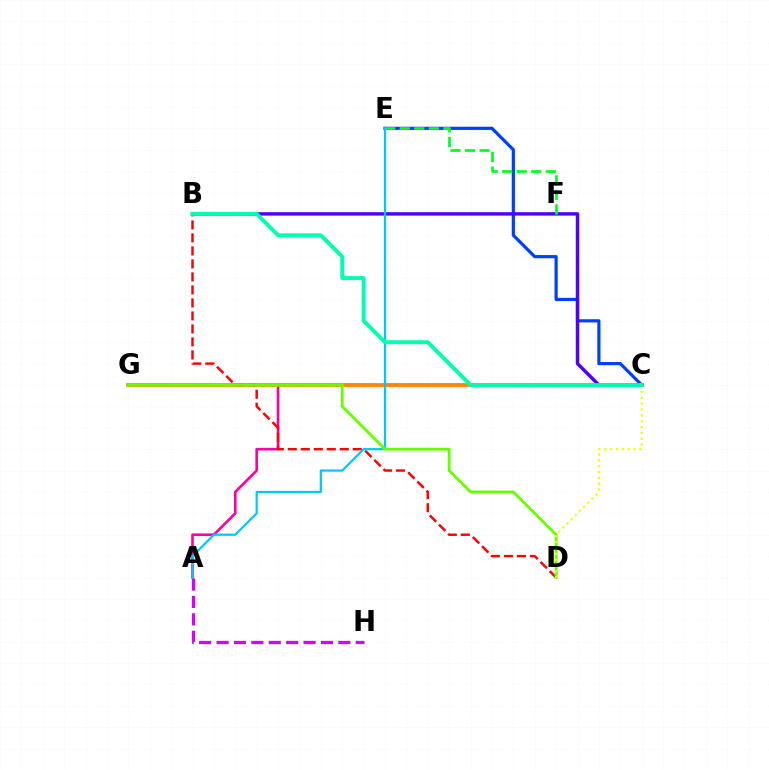{('A', 'C'): [{'color': '#ff00a0', 'line_style': 'solid', 'thickness': 1.89}], ('C', 'E'): [{'color': '#003fff', 'line_style': 'solid', 'thickness': 2.3}], ('C', 'G'): [{'color': '#ff8800', 'line_style': 'solid', 'thickness': 2.69}], ('B', 'C'): [{'color': '#4f00ff', 'line_style': 'solid', 'thickness': 2.47}, {'color': '#00ffaf', 'line_style': 'solid', 'thickness': 2.81}], ('B', 'D'): [{'color': '#ff0000', 'line_style': 'dashed', 'thickness': 1.77}], ('A', 'H'): [{'color': '#d600ff', 'line_style': 'dashed', 'thickness': 2.36}], ('E', 'F'): [{'color': '#00ff27', 'line_style': 'dashed', 'thickness': 1.98}], ('A', 'E'): [{'color': '#00c7ff', 'line_style': 'solid', 'thickness': 1.6}], ('D', 'G'): [{'color': '#66ff00', 'line_style': 'solid', 'thickness': 2.05}], ('C', 'D'): [{'color': '#eeff00', 'line_style': 'dotted', 'thickness': 1.59}]}